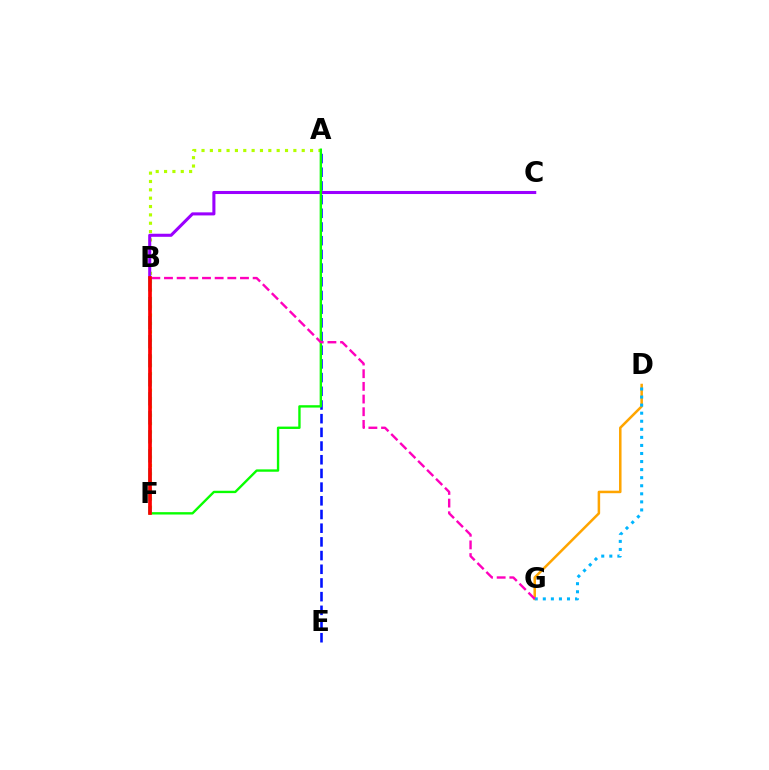{('A', 'F'): [{'color': '#b3ff00', 'line_style': 'dotted', 'thickness': 2.27}, {'color': '#08ff00', 'line_style': 'solid', 'thickness': 1.71}], ('A', 'E'): [{'color': '#0010ff', 'line_style': 'dashed', 'thickness': 1.86}], ('B', 'C'): [{'color': '#9b00ff', 'line_style': 'solid', 'thickness': 2.21}], ('D', 'G'): [{'color': '#ffa500', 'line_style': 'solid', 'thickness': 1.81}, {'color': '#00b5ff', 'line_style': 'dotted', 'thickness': 2.19}], ('B', 'F'): [{'color': '#00ff9d', 'line_style': 'dashed', 'thickness': 2.58}, {'color': '#ff0000', 'line_style': 'solid', 'thickness': 2.66}], ('B', 'G'): [{'color': '#ff00bd', 'line_style': 'dashed', 'thickness': 1.72}]}